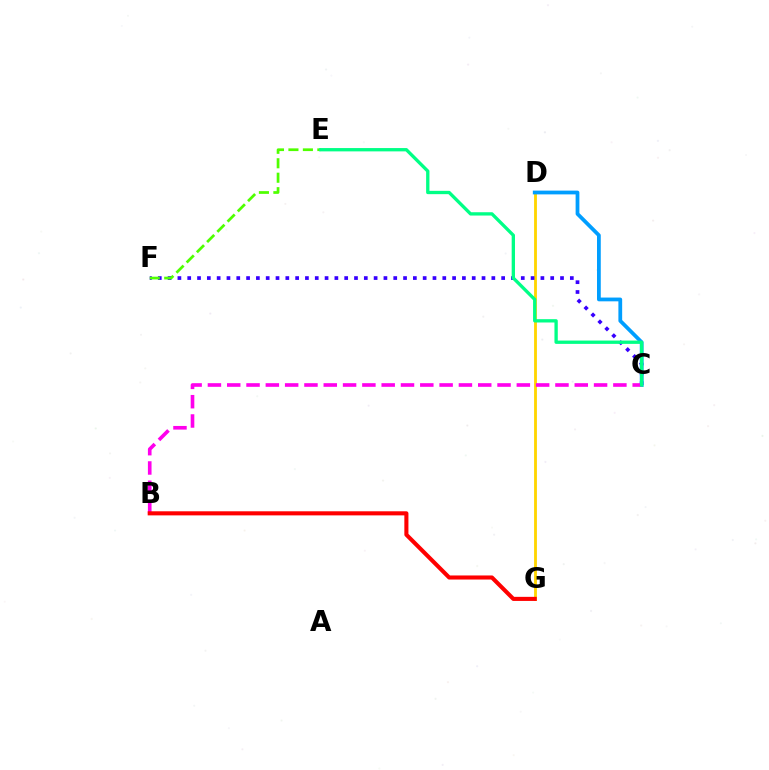{('D', 'G'): [{'color': '#ffd500', 'line_style': 'solid', 'thickness': 2.04}], ('C', 'F'): [{'color': '#3700ff', 'line_style': 'dotted', 'thickness': 2.67}], ('E', 'F'): [{'color': '#4fff00', 'line_style': 'dashed', 'thickness': 1.96}], ('C', 'D'): [{'color': '#009eff', 'line_style': 'solid', 'thickness': 2.71}], ('B', 'C'): [{'color': '#ff00ed', 'line_style': 'dashed', 'thickness': 2.62}], ('B', 'G'): [{'color': '#ff0000', 'line_style': 'solid', 'thickness': 2.94}], ('C', 'E'): [{'color': '#00ff86', 'line_style': 'solid', 'thickness': 2.39}]}